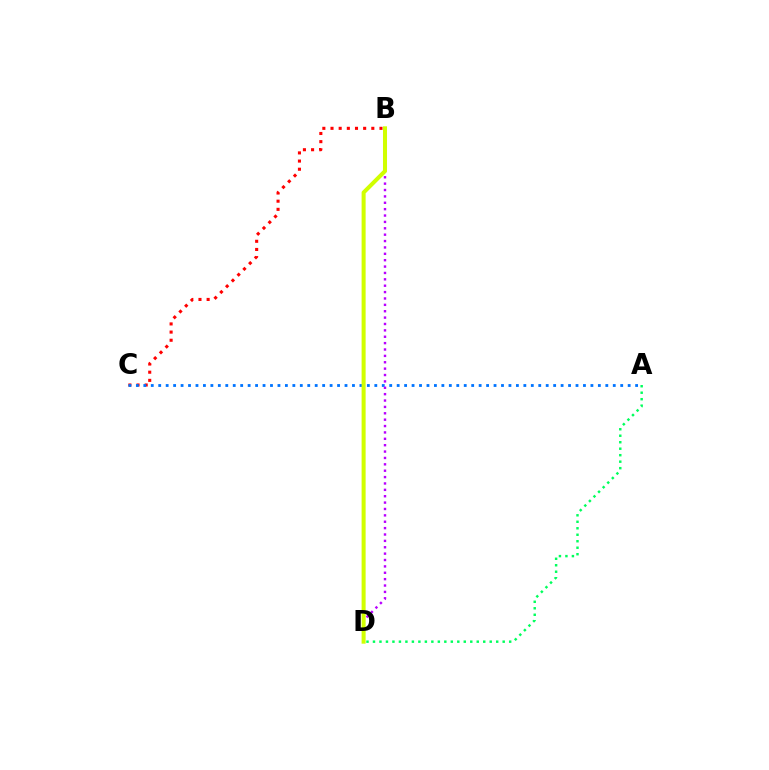{('B', 'C'): [{'color': '#ff0000', 'line_style': 'dotted', 'thickness': 2.22}], ('A', 'C'): [{'color': '#0074ff', 'line_style': 'dotted', 'thickness': 2.02}], ('A', 'D'): [{'color': '#00ff5c', 'line_style': 'dotted', 'thickness': 1.76}], ('B', 'D'): [{'color': '#b900ff', 'line_style': 'dotted', 'thickness': 1.73}, {'color': '#d1ff00', 'line_style': 'solid', 'thickness': 2.9}]}